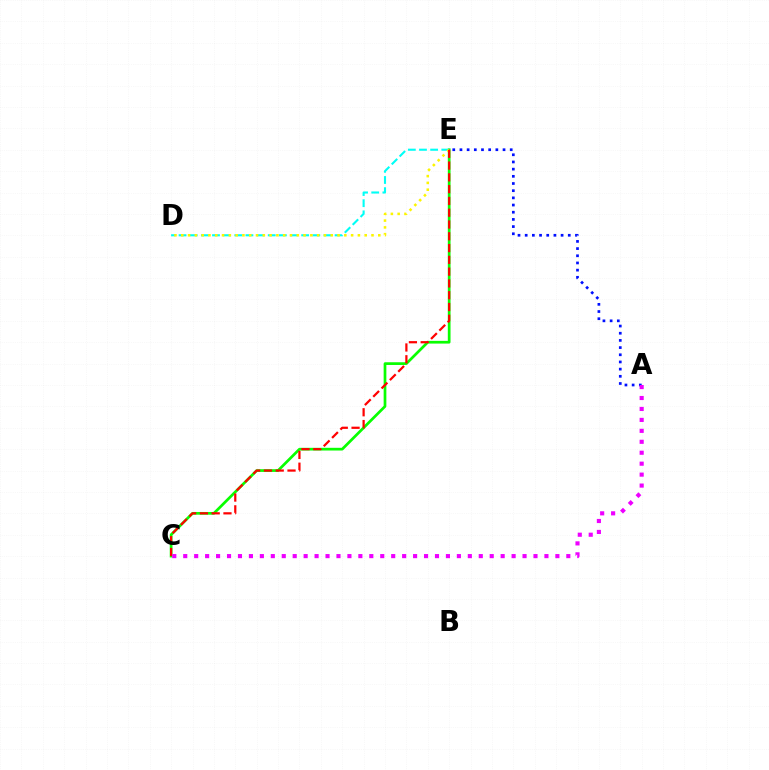{('C', 'E'): [{'color': '#08ff00', 'line_style': 'solid', 'thickness': 1.96}, {'color': '#ff0000', 'line_style': 'dashed', 'thickness': 1.6}], ('D', 'E'): [{'color': '#00fff6', 'line_style': 'dashed', 'thickness': 1.51}, {'color': '#fcf500', 'line_style': 'dotted', 'thickness': 1.85}], ('A', 'E'): [{'color': '#0010ff', 'line_style': 'dotted', 'thickness': 1.95}], ('A', 'C'): [{'color': '#ee00ff', 'line_style': 'dotted', 'thickness': 2.97}]}